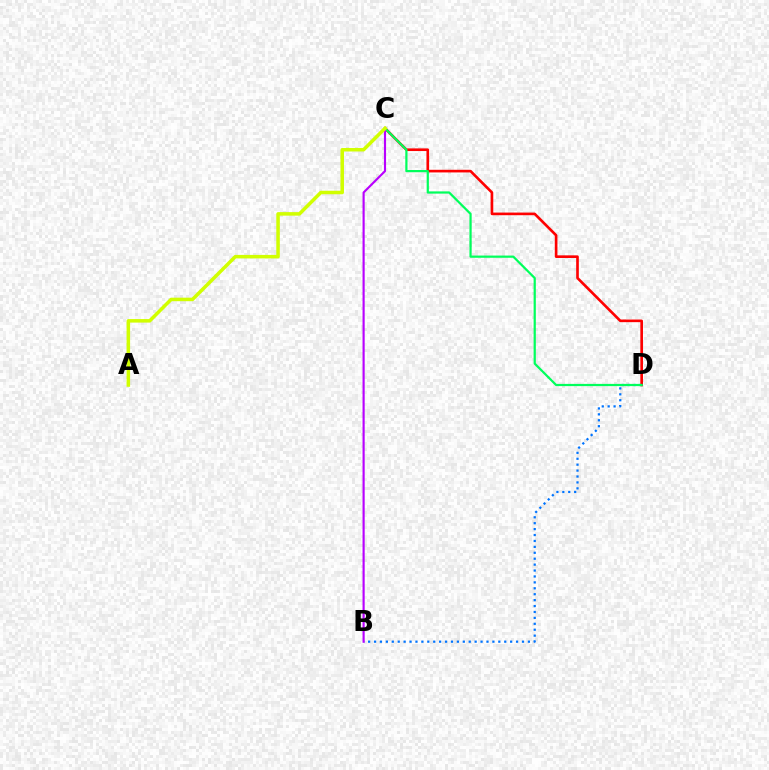{('C', 'D'): [{'color': '#ff0000', 'line_style': 'solid', 'thickness': 1.9}, {'color': '#00ff5c', 'line_style': 'solid', 'thickness': 1.6}], ('B', 'D'): [{'color': '#0074ff', 'line_style': 'dotted', 'thickness': 1.61}], ('B', 'C'): [{'color': '#b900ff', 'line_style': 'solid', 'thickness': 1.54}], ('A', 'C'): [{'color': '#d1ff00', 'line_style': 'solid', 'thickness': 2.53}]}